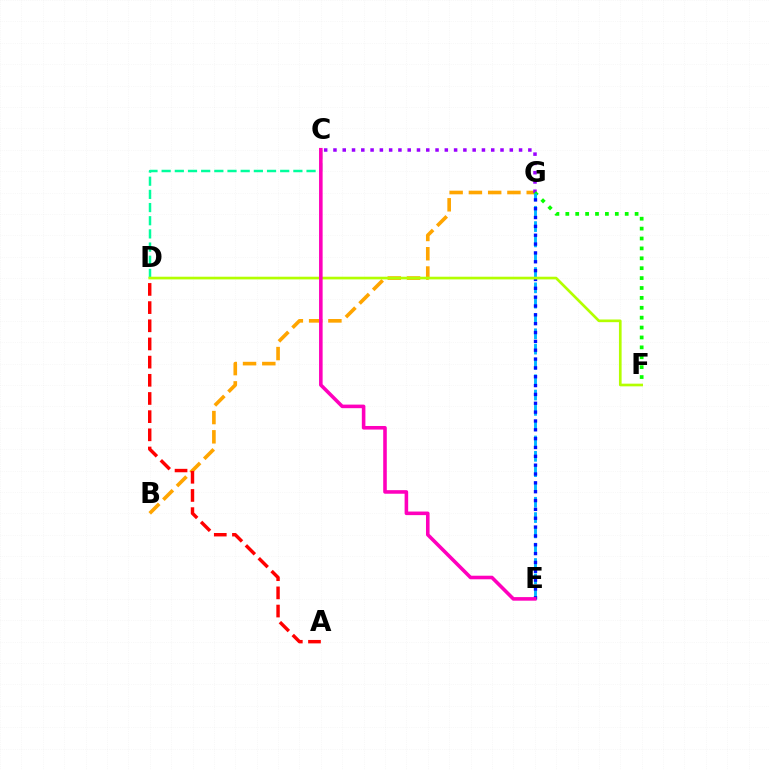{('B', 'G'): [{'color': '#ffa500', 'line_style': 'dashed', 'thickness': 2.62}], ('C', 'G'): [{'color': '#9b00ff', 'line_style': 'dotted', 'thickness': 2.52}], ('F', 'G'): [{'color': '#08ff00', 'line_style': 'dotted', 'thickness': 2.69}], ('C', 'D'): [{'color': '#00ff9d', 'line_style': 'dashed', 'thickness': 1.79}], ('E', 'G'): [{'color': '#00b5ff', 'line_style': 'dashed', 'thickness': 2.08}, {'color': '#0010ff', 'line_style': 'dotted', 'thickness': 2.4}], ('D', 'F'): [{'color': '#b3ff00', 'line_style': 'solid', 'thickness': 1.92}], ('C', 'E'): [{'color': '#ff00bd', 'line_style': 'solid', 'thickness': 2.58}], ('A', 'D'): [{'color': '#ff0000', 'line_style': 'dashed', 'thickness': 2.47}]}